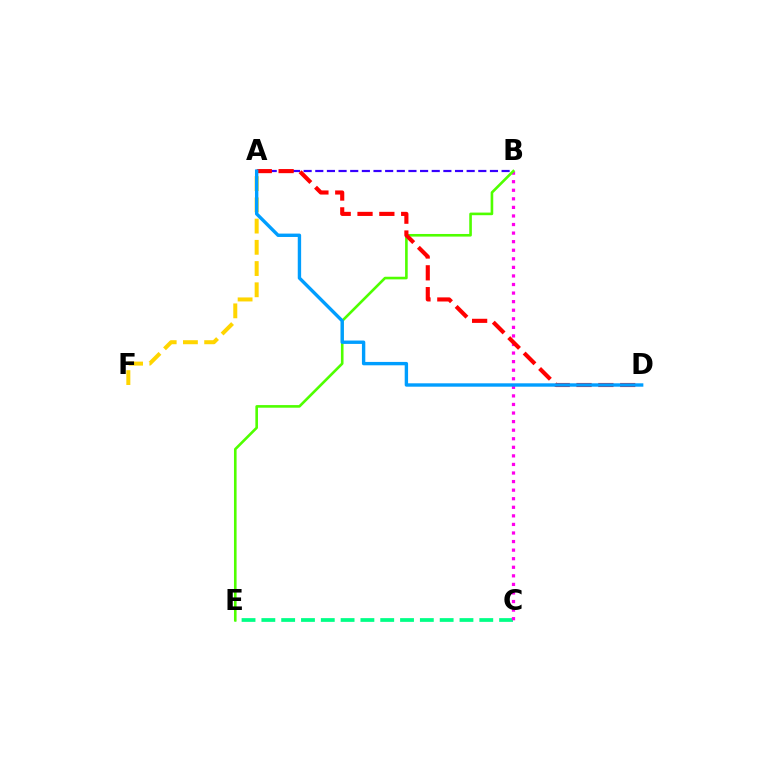{('A', 'F'): [{'color': '#ffd500', 'line_style': 'dashed', 'thickness': 2.88}], ('C', 'E'): [{'color': '#00ff86', 'line_style': 'dashed', 'thickness': 2.69}], ('B', 'C'): [{'color': '#ff00ed', 'line_style': 'dotted', 'thickness': 2.33}], ('A', 'B'): [{'color': '#3700ff', 'line_style': 'dashed', 'thickness': 1.58}], ('B', 'E'): [{'color': '#4fff00', 'line_style': 'solid', 'thickness': 1.88}], ('A', 'D'): [{'color': '#ff0000', 'line_style': 'dashed', 'thickness': 2.97}, {'color': '#009eff', 'line_style': 'solid', 'thickness': 2.43}]}